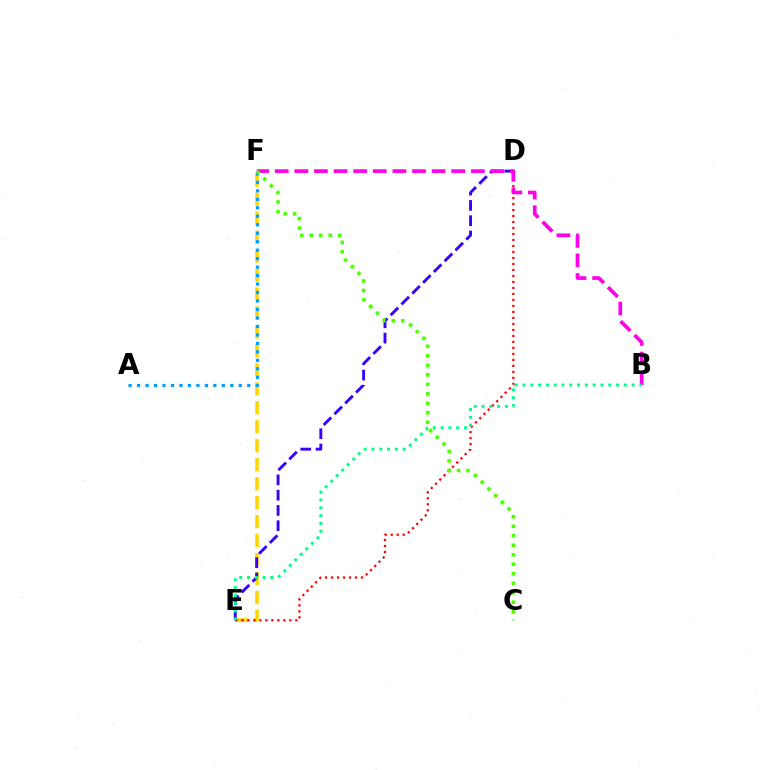{('E', 'F'): [{'color': '#ffd500', 'line_style': 'dashed', 'thickness': 2.58}], ('D', 'E'): [{'color': '#3700ff', 'line_style': 'dashed', 'thickness': 2.08}, {'color': '#ff0000', 'line_style': 'dotted', 'thickness': 1.63}], ('B', 'F'): [{'color': '#ff00ed', 'line_style': 'dashed', 'thickness': 2.66}], ('A', 'F'): [{'color': '#009eff', 'line_style': 'dotted', 'thickness': 2.3}], ('B', 'E'): [{'color': '#00ff86', 'line_style': 'dotted', 'thickness': 2.12}], ('C', 'F'): [{'color': '#4fff00', 'line_style': 'dotted', 'thickness': 2.58}]}